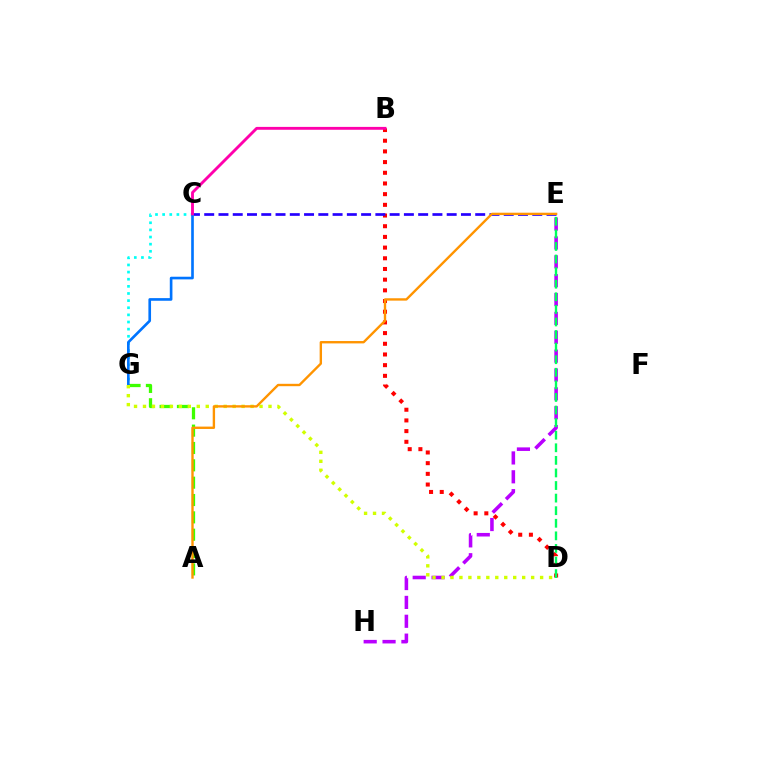{('B', 'D'): [{'color': '#ff0000', 'line_style': 'dotted', 'thickness': 2.9}], ('A', 'G'): [{'color': '#3dff00', 'line_style': 'dashed', 'thickness': 2.36}], ('C', 'G'): [{'color': '#00fff6', 'line_style': 'dotted', 'thickness': 1.94}, {'color': '#0074ff', 'line_style': 'solid', 'thickness': 1.91}], ('C', 'E'): [{'color': '#2500ff', 'line_style': 'dashed', 'thickness': 1.94}], ('B', 'C'): [{'color': '#ff00ac', 'line_style': 'solid', 'thickness': 2.07}], ('E', 'H'): [{'color': '#b900ff', 'line_style': 'dashed', 'thickness': 2.56}], ('D', 'G'): [{'color': '#d1ff00', 'line_style': 'dotted', 'thickness': 2.44}], ('D', 'E'): [{'color': '#00ff5c', 'line_style': 'dashed', 'thickness': 1.71}], ('A', 'E'): [{'color': '#ff9400', 'line_style': 'solid', 'thickness': 1.71}]}